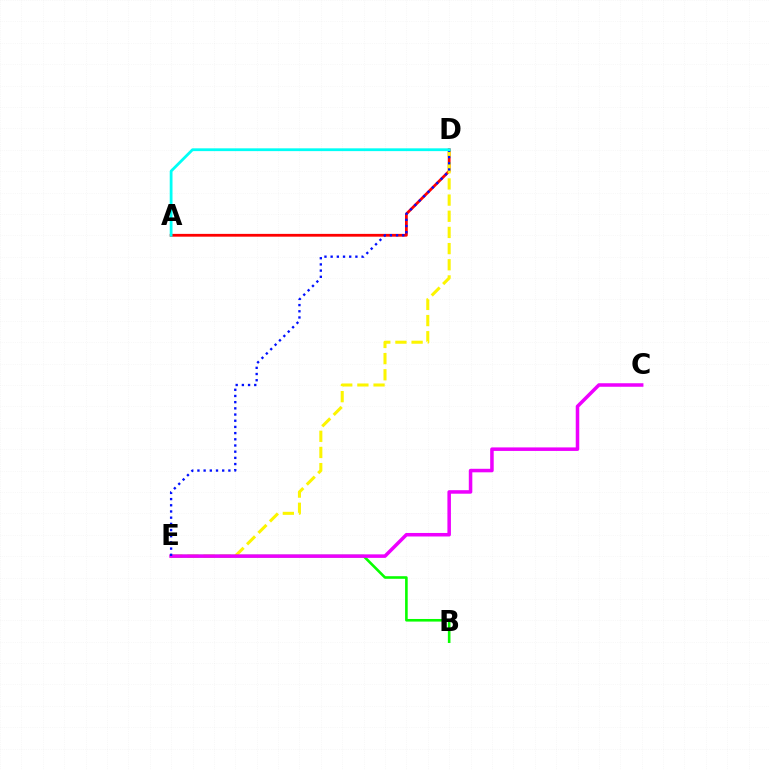{('A', 'D'): [{'color': '#ff0000', 'line_style': 'solid', 'thickness': 2.01}, {'color': '#00fff6', 'line_style': 'solid', 'thickness': 2.01}], ('D', 'E'): [{'color': '#fcf500', 'line_style': 'dashed', 'thickness': 2.2}, {'color': '#0010ff', 'line_style': 'dotted', 'thickness': 1.68}], ('B', 'E'): [{'color': '#08ff00', 'line_style': 'solid', 'thickness': 1.88}], ('C', 'E'): [{'color': '#ee00ff', 'line_style': 'solid', 'thickness': 2.54}]}